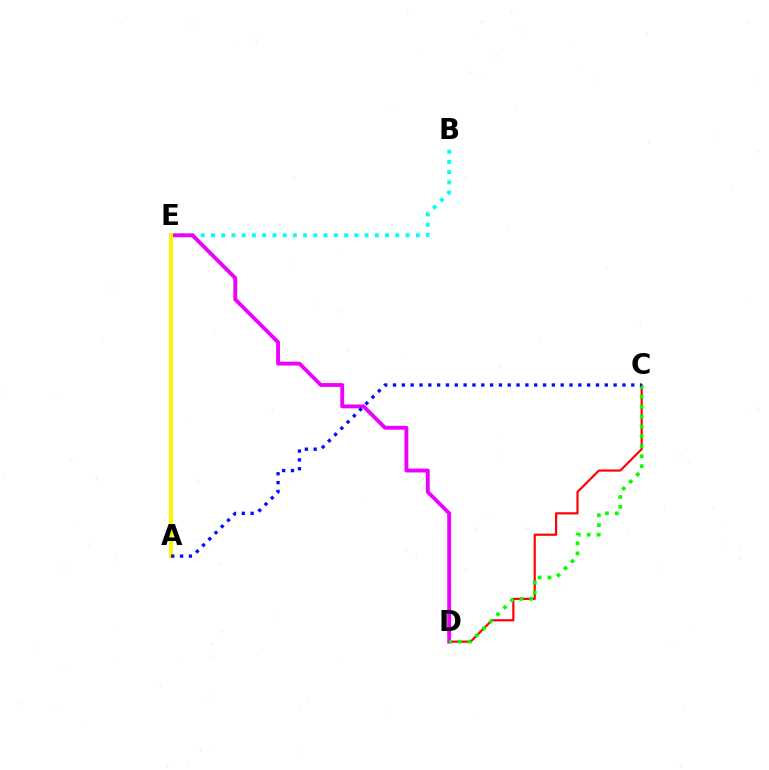{('B', 'E'): [{'color': '#00fff6', 'line_style': 'dotted', 'thickness': 2.78}], ('C', 'D'): [{'color': '#ff0000', 'line_style': 'solid', 'thickness': 1.56}, {'color': '#08ff00', 'line_style': 'dotted', 'thickness': 2.69}], ('D', 'E'): [{'color': '#ee00ff', 'line_style': 'solid', 'thickness': 2.77}], ('A', 'E'): [{'color': '#fcf500', 'line_style': 'solid', 'thickness': 2.84}], ('A', 'C'): [{'color': '#0010ff', 'line_style': 'dotted', 'thickness': 2.4}]}